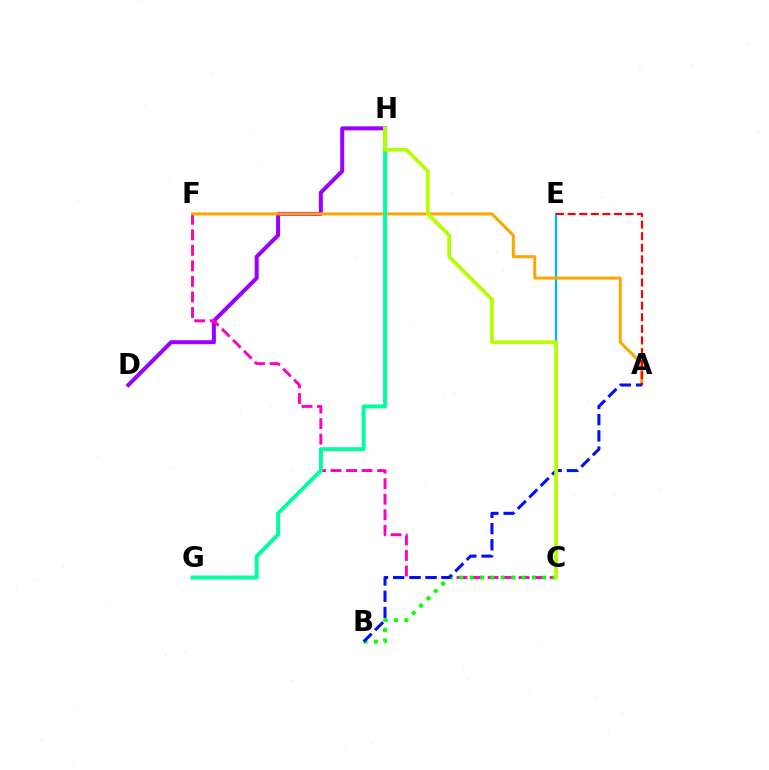{('D', 'H'): [{'color': '#9b00ff', 'line_style': 'solid', 'thickness': 2.89}], ('C', 'E'): [{'color': '#00b5ff', 'line_style': 'solid', 'thickness': 1.64}], ('C', 'F'): [{'color': '#ff00bd', 'line_style': 'dashed', 'thickness': 2.11}], ('A', 'F'): [{'color': '#ffa500', 'line_style': 'solid', 'thickness': 2.15}], ('A', 'E'): [{'color': '#ff0000', 'line_style': 'dashed', 'thickness': 1.57}], ('B', 'C'): [{'color': '#08ff00', 'line_style': 'dotted', 'thickness': 2.82}], ('A', 'B'): [{'color': '#0010ff', 'line_style': 'dashed', 'thickness': 2.2}], ('G', 'H'): [{'color': '#00ff9d', 'line_style': 'solid', 'thickness': 2.81}], ('C', 'H'): [{'color': '#b3ff00', 'line_style': 'solid', 'thickness': 2.68}]}